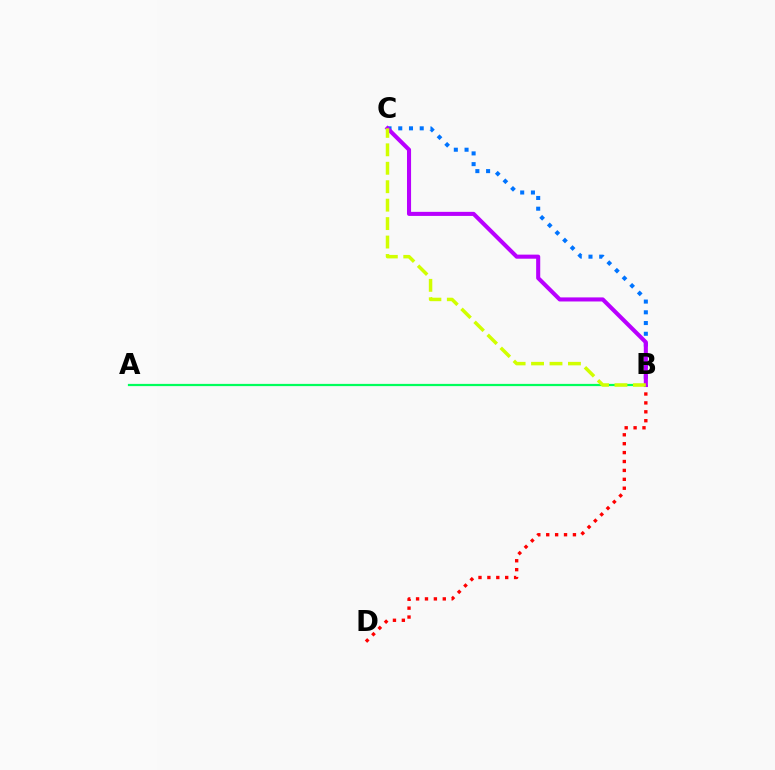{('A', 'B'): [{'color': '#00ff5c', 'line_style': 'solid', 'thickness': 1.6}], ('B', 'C'): [{'color': '#0074ff', 'line_style': 'dotted', 'thickness': 2.92}, {'color': '#b900ff', 'line_style': 'solid', 'thickness': 2.93}, {'color': '#d1ff00', 'line_style': 'dashed', 'thickness': 2.51}], ('B', 'D'): [{'color': '#ff0000', 'line_style': 'dotted', 'thickness': 2.42}]}